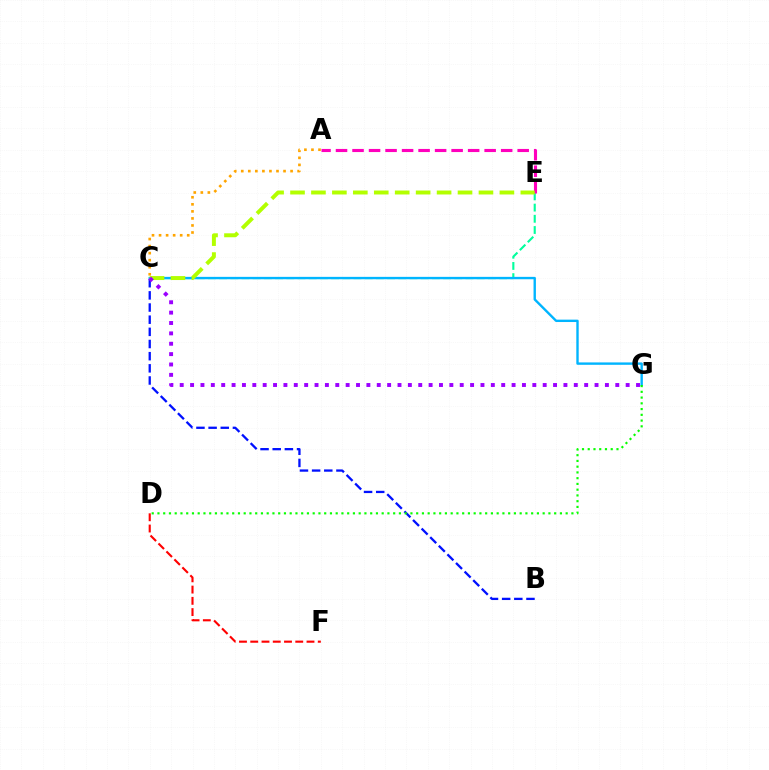{('C', 'E'): [{'color': '#00ff9d', 'line_style': 'dashed', 'thickness': 1.52}, {'color': '#b3ff00', 'line_style': 'dashed', 'thickness': 2.84}], ('A', 'E'): [{'color': '#ff00bd', 'line_style': 'dashed', 'thickness': 2.24}], ('B', 'C'): [{'color': '#0010ff', 'line_style': 'dashed', 'thickness': 1.65}], ('C', 'G'): [{'color': '#00b5ff', 'line_style': 'solid', 'thickness': 1.72}, {'color': '#9b00ff', 'line_style': 'dotted', 'thickness': 2.82}], ('D', 'G'): [{'color': '#08ff00', 'line_style': 'dotted', 'thickness': 1.56}], ('D', 'F'): [{'color': '#ff0000', 'line_style': 'dashed', 'thickness': 1.53}], ('A', 'C'): [{'color': '#ffa500', 'line_style': 'dotted', 'thickness': 1.91}]}